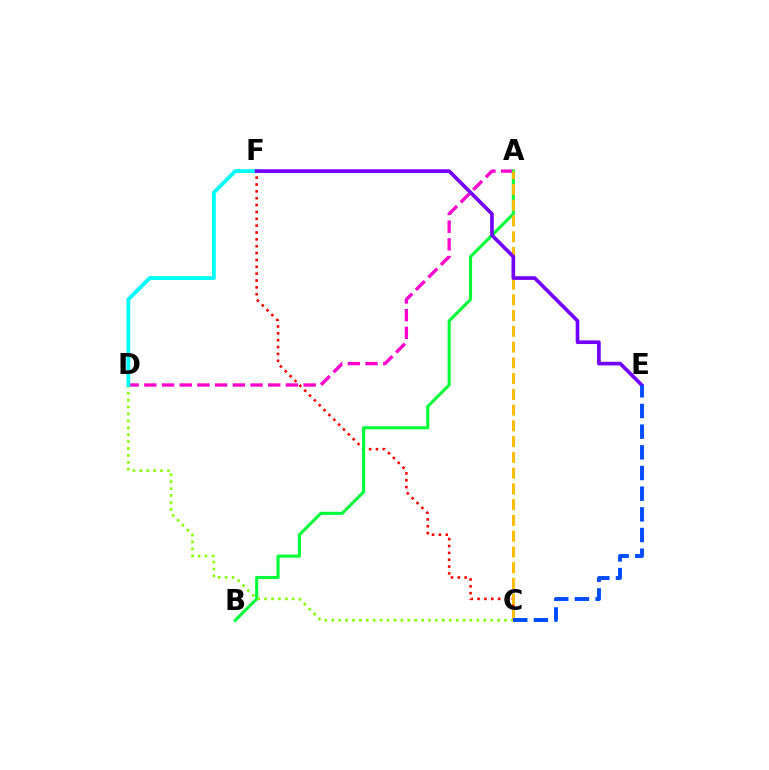{('A', 'D'): [{'color': '#ff00cf', 'line_style': 'dashed', 'thickness': 2.4}], ('C', 'F'): [{'color': '#ff0000', 'line_style': 'dotted', 'thickness': 1.86}], ('A', 'B'): [{'color': '#00ff39', 'line_style': 'solid', 'thickness': 2.21}], ('C', 'D'): [{'color': '#84ff00', 'line_style': 'dotted', 'thickness': 1.88}], ('A', 'C'): [{'color': '#ffbd00', 'line_style': 'dashed', 'thickness': 2.14}], ('D', 'F'): [{'color': '#00fff6', 'line_style': 'solid', 'thickness': 2.78}], ('E', 'F'): [{'color': '#7200ff', 'line_style': 'solid', 'thickness': 2.63}], ('C', 'E'): [{'color': '#004bff', 'line_style': 'dashed', 'thickness': 2.81}]}